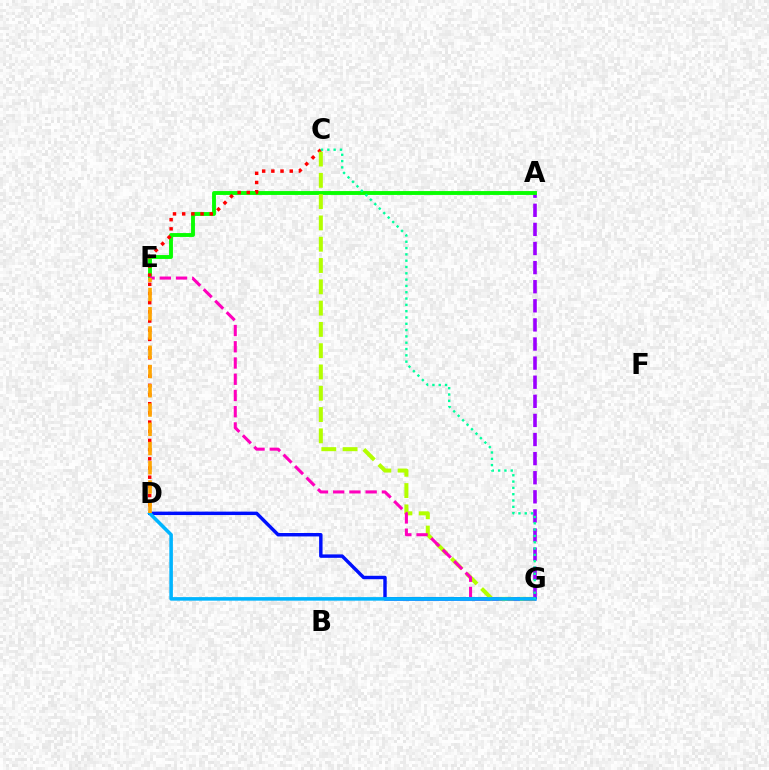{('A', 'G'): [{'color': '#9b00ff', 'line_style': 'dashed', 'thickness': 2.59}], ('A', 'E'): [{'color': '#08ff00', 'line_style': 'solid', 'thickness': 2.79}], ('D', 'G'): [{'color': '#0010ff', 'line_style': 'solid', 'thickness': 2.47}, {'color': '#00b5ff', 'line_style': 'solid', 'thickness': 2.57}], ('C', 'D'): [{'color': '#ff0000', 'line_style': 'dotted', 'thickness': 2.5}], ('C', 'G'): [{'color': '#b3ff00', 'line_style': 'dashed', 'thickness': 2.89}, {'color': '#00ff9d', 'line_style': 'dotted', 'thickness': 1.71}], ('E', 'G'): [{'color': '#ff00bd', 'line_style': 'dashed', 'thickness': 2.21}], ('D', 'E'): [{'color': '#ffa500', 'line_style': 'dashed', 'thickness': 2.62}]}